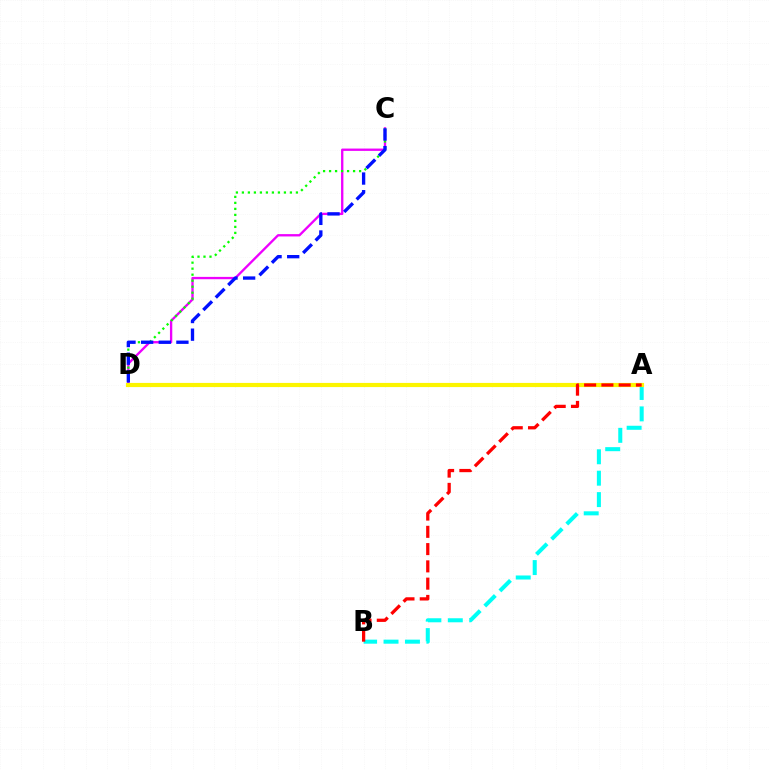{('C', 'D'): [{'color': '#ee00ff', 'line_style': 'solid', 'thickness': 1.68}, {'color': '#08ff00', 'line_style': 'dotted', 'thickness': 1.63}, {'color': '#0010ff', 'line_style': 'dashed', 'thickness': 2.4}], ('A', 'B'): [{'color': '#00fff6', 'line_style': 'dashed', 'thickness': 2.91}, {'color': '#ff0000', 'line_style': 'dashed', 'thickness': 2.35}], ('A', 'D'): [{'color': '#fcf500', 'line_style': 'solid', 'thickness': 3.0}]}